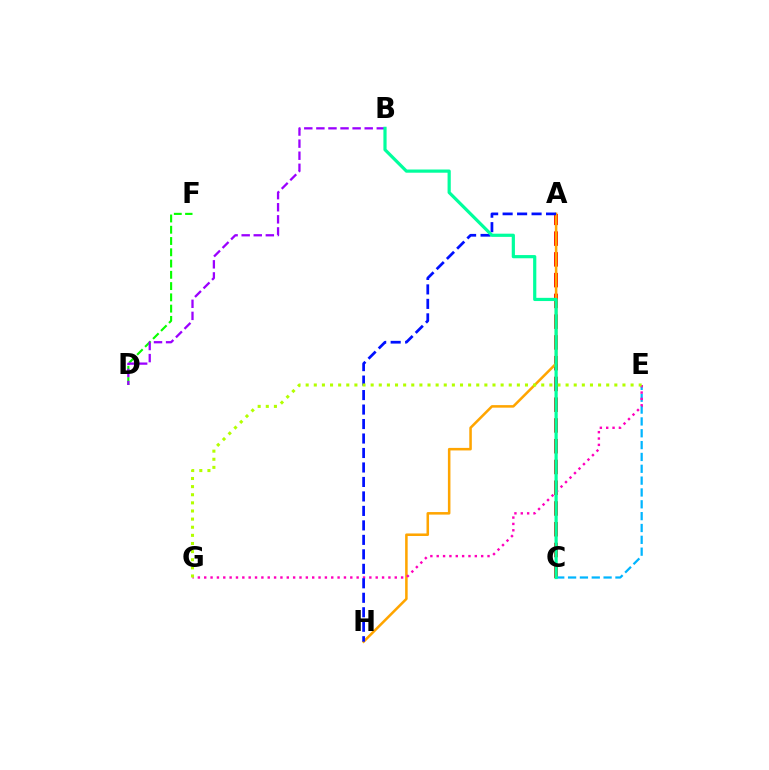{('A', 'C'): [{'color': '#ff0000', 'line_style': 'dashed', 'thickness': 2.82}], ('A', 'H'): [{'color': '#ffa500', 'line_style': 'solid', 'thickness': 1.83}, {'color': '#0010ff', 'line_style': 'dashed', 'thickness': 1.97}], ('C', 'E'): [{'color': '#00b5ff', 'line_style': 'dashed', 'thickness': 1.61}], ('E', 'G'): [{'color': '#ff00bd', 'line_style': 'dotted', 'thickness': 1.73}, {'color': '#b3ff00', 'line_style': 'dotted', 'thickness': 2.21}], ('D', 'F'): [{'color': '#08ff00', 'line_style': 'dashed', 'thickness': 1.53}], ('B', 'D'): [{'color': '#9b00ff', 'line_style': 'dashed', 'thickness': 1.64}], ('B', 'C'): [{'color': '#00ff9d', 'line_style': 'solid', 'thickness': 2.3}]}